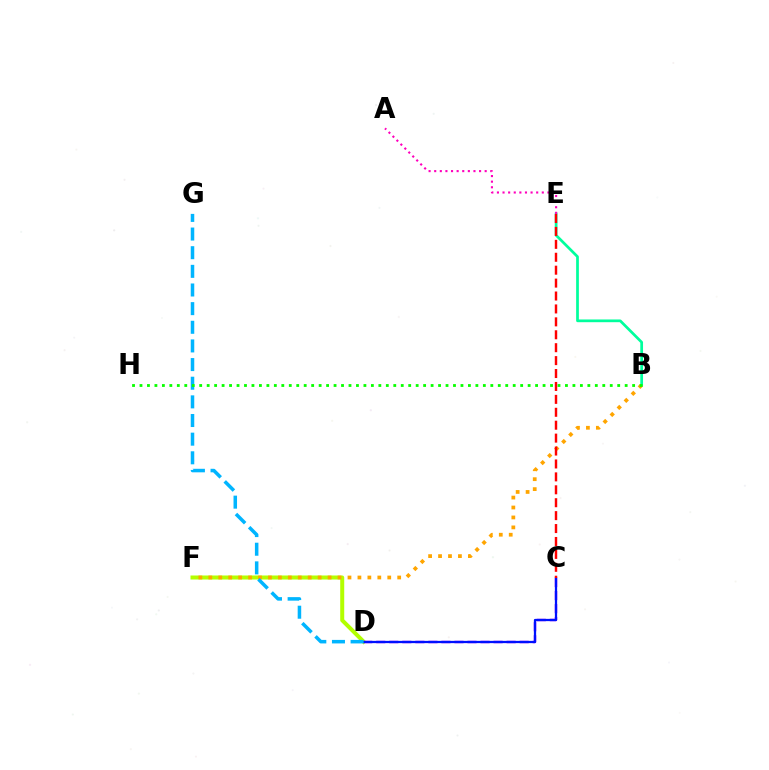{('B', 'E'): [{'color': '#00ff9d', 'line_style': 'solid', 'thickness': 1.96}], ('A', 'E'): [{'color': '#ff00bd', 'line_style': 'dotted', 'thickness': 1.52}], ('D', 'F'): [{'color': '#b3ff00', 'line_style': 'solid', 'thickness': 2.89}], ('C', 'D'): [{'color': '#9b00ff', 'line_style': 'dashed', 'thickness': 1.77}, {'color': '#0010ff', 'line_style': 'solid', 'thickness': 1.63}], ('B', 'F'): [{'color': '#ffa500', 'line_style': 'dotted', 'thickness': 2.7}], ('C', 'E'): [{'color': '#ff0000', 'line_style': 'dashed', 'thickness': 1.75}], ('D', 'G'): [{'color': '#00b5ff', 'line_style': 'dashed', 'thickness': 2.53}], ('B', 'H'): [{'color': '#08ff00', 'line_style': 'dotted', 'thickness': 2.03}]}